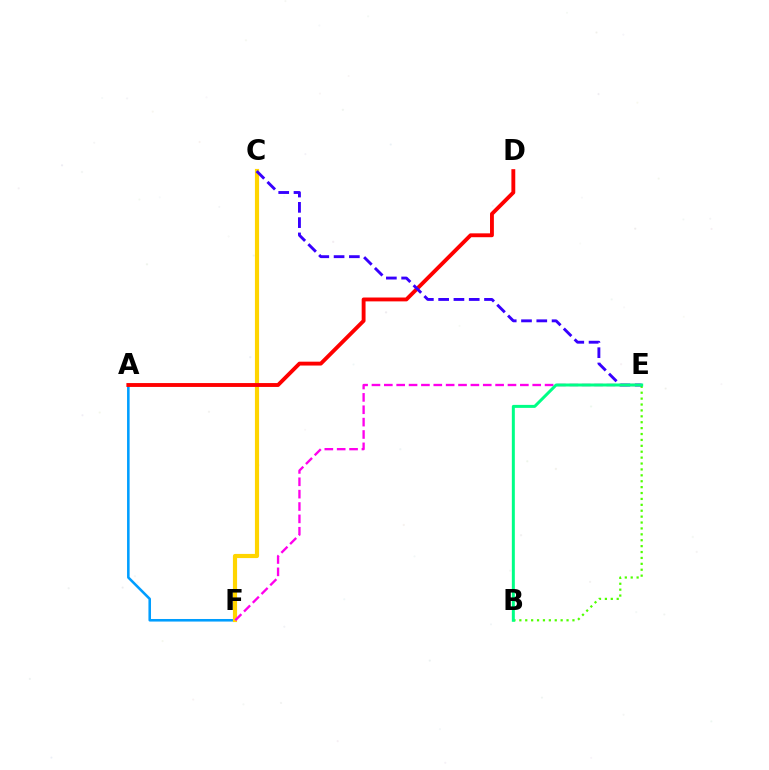{('A', 'F'): [{'color': '#009eff', 'line_style': 'solid', 'thickness': 1.85}], ('C', 'F'): [{'color': '#ffd500', 'line_style': 'solid', 'thickness': 2.99}], ('B', 'E'): [{'color': '#4fff00', 'line_style': 'dotted', 'thickness': 1.6}, {'color': '#00ff86', 'line_style': 'solid', 'thickness': 2.15}], ('A', 'D'): [{'color': '#ff0000', 'line_style': 'solid', 'thickness': 2.78}], ('C', 'E'): [{'color': '#3700ff', 'line_style': 'dashed', 'thickness': 2.08}], ('E', 'F'): [{'color': '#ff00ed', 'line_style': 'dashed', 'thickness': 1.68}]}